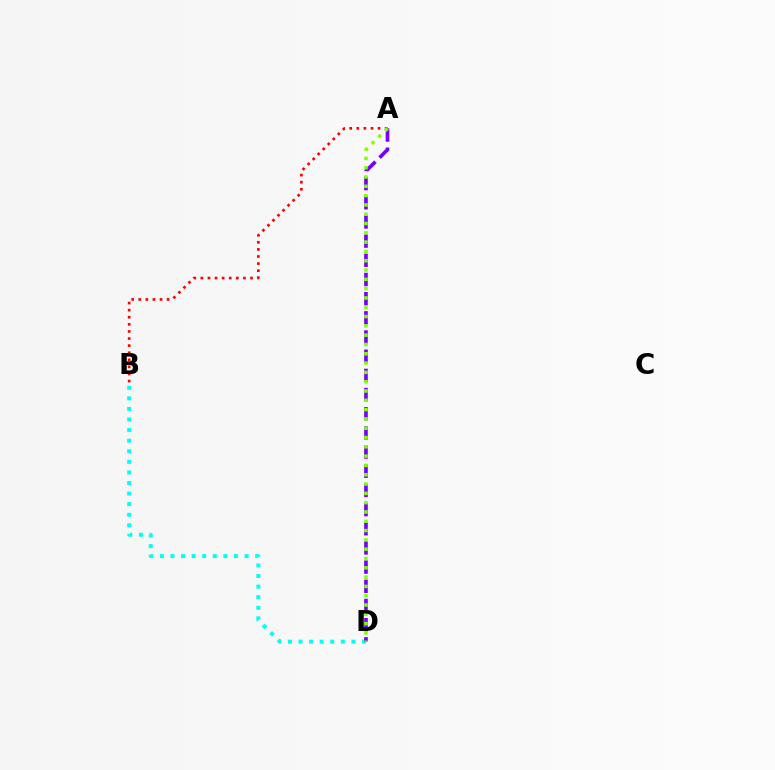{('B', 'D'): [{'color': '#00fff6', 'line_style': 'dotted', 'thickness': 2.87}], ('A', 'B'): [{'color': '#ff0000', 'line_style': 'dotted', 'thickness': 1.93}], ('A', 'D'): [{'color': '#7200ff', 'line_style': 'dashed', 'thickness': 2.61}, {'color': '#84ff00', 'line_style': 'dotted', 'thickness': 2.53}]}